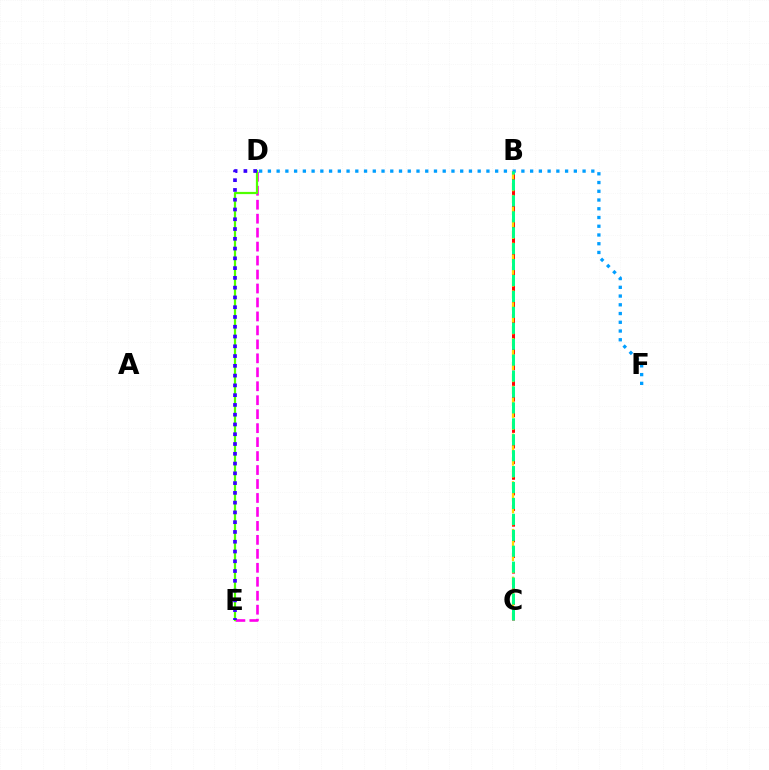{('B', 'C'): [{'color': '#ff0000', 'line_style': 'dashed', 'thickness': 2.12}, {'color': '#ffd500', 'line_style': 'dashed', 'thickness': 1.62}, {'color': '#00ff86', 'line_style': 'dashed', 'thickness': 2.16}], ('D', 'E'): [{'color': '#ff00ed', 'line_style': 'dashed', 'thickness': 1.9}, {'color': '#4fff00', 'line_style': 'solid', 'thickness': 1.6}, {'color': '#3700ff', 'line_style': 'dotted', 'thickness': 2.66}], ('D', 'F'): [{'color': '#009eff', 'line_style': 'dotted', 'thickness': 2.38}]}